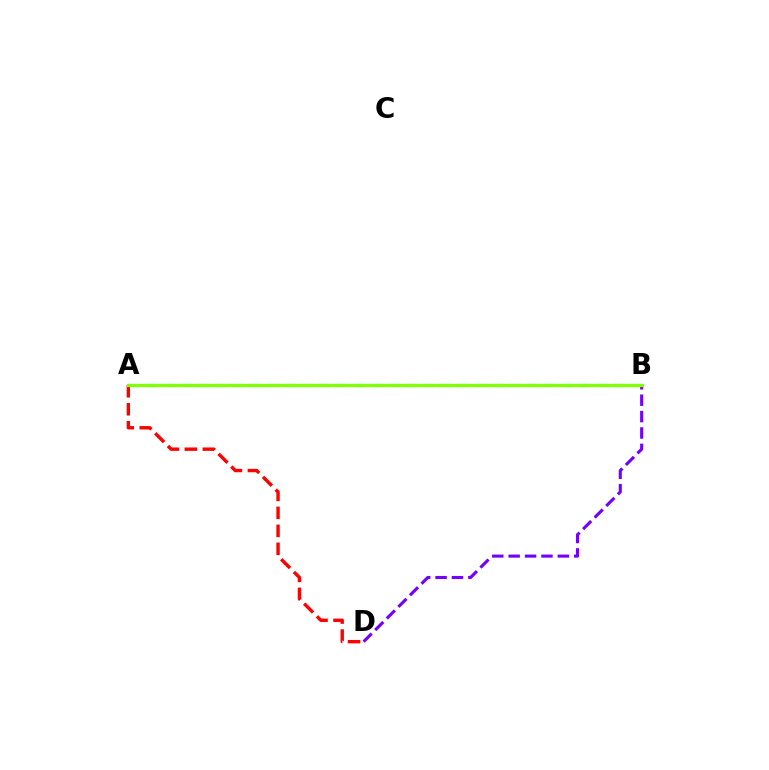{('A', 'D'): [{'color': '#ff0000', 'line_style': 'dashed', 'thickness': 2.44}], ('A', 'B'): [{'color': '#00fff6', 'line_style': 'dashed', 'thickness': 2.35}, {'color': '#84ff00', 'line_style': 'solid', 'thickness': 2.31}], ('B', 'D'): [{'color': '#7200ff', 'line_style': 'dashed', 'thickness': 2.23}]}